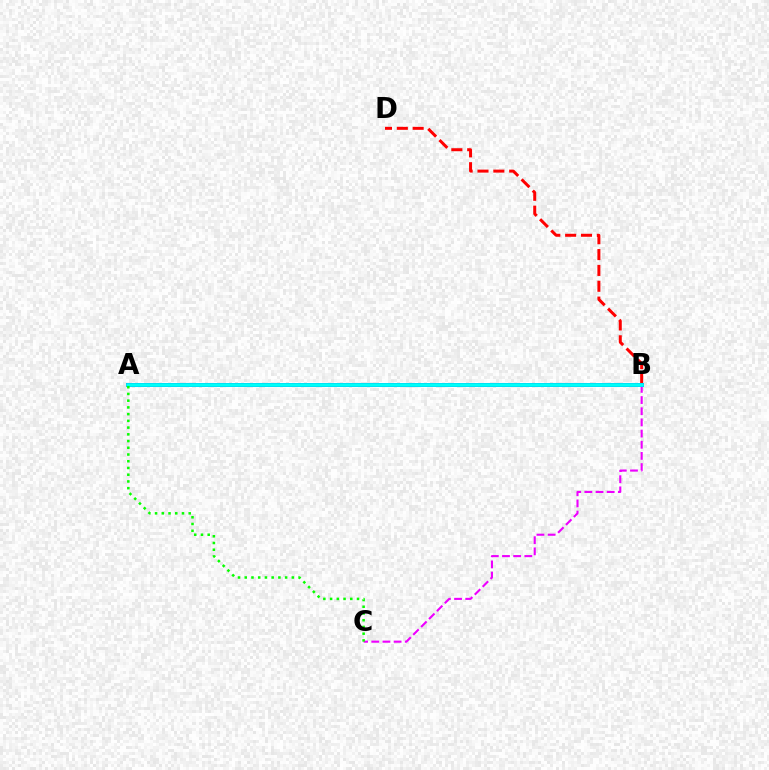{('B', 'D'): [{'color': '#ff0000', 'line_style': 'dashed', 'thickness': 2.15}], ('B', 'C'): [{'color': '#ee00ff', 'line_style': 'dashed', 'thickness': 1.52}], ('A', 'B'): [{'color': '#fcf500', 'line_style': 'dashed', 'thickness': 2.53}, {'color': '#0010ff', 'line_style': 'solid', 'thickness': 2.83}, {'color': '#00fff6', 'line_style': 'solid', 'thickness': 2.7}], ('A', 'C'): [{'color': '#08ff00', 'line_style': 'dotted', 'thickness': 1.83}]}